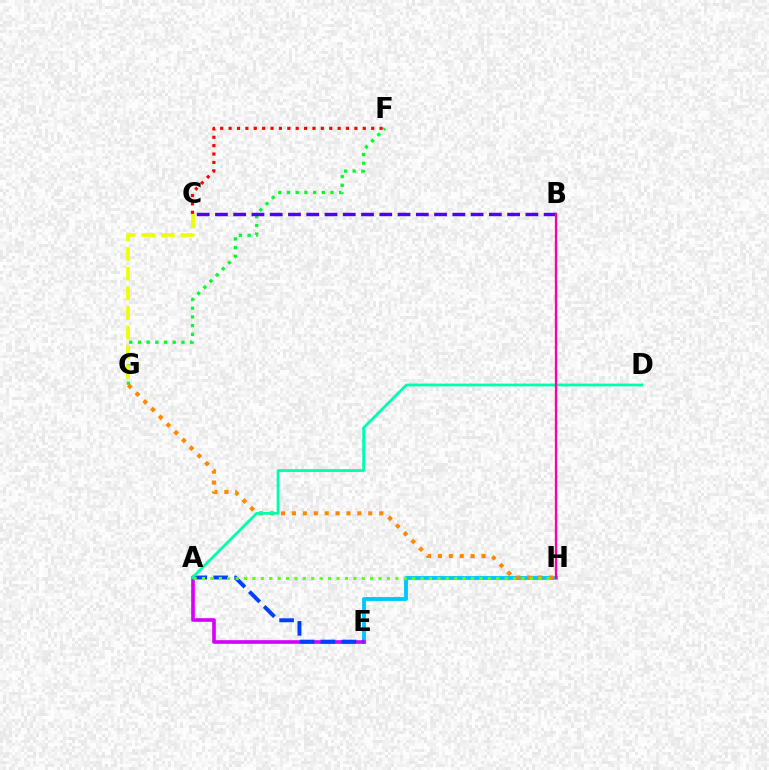{('F', 'G'): [{'color': '#00ff27', 'line_style': 'dotted', 'thickness': 2.37}], ('B', 'C'): [{'color': '#4f00ff', 'line_style': 'dashed', 'thickness': 2.48}], ('C', 'G'): [{'color': '#eeff00', 'line_style': 'dashed', 'thickness': 2.67}], ('E', 'H'): [{'color': '#00c7ff', 'line_style': 'solid', 'thickness': 2.79}], ('C', 'F'): [{'color': '#ff0000', 'line_style': 'dotted', 'thickness': 2.28}], ('A', 'E'): [{'color': '#d600ff', 'line_style': 'solid', 'thickness': 2.63}, {'color': '#003fff', 'line_style': 'dashed', 'thickness': 2.84}], ('G', 'H'): [{'color': '#ff8800', 'line_style': 'dotted', 'thickness': 2.97}], ('A', 'D'): [{'color': '#00ffaf', 'line_style': 'solid', 'thickness': 2.03}], ('A', 'H'): [{'color': '#66ff00', 'line_style': 'dotted', 'thickness': 2.28}], ('B', 'H'): [{'color': '#ff00a0', 'line_style': 'solid', 'thickness': 1.67}]}